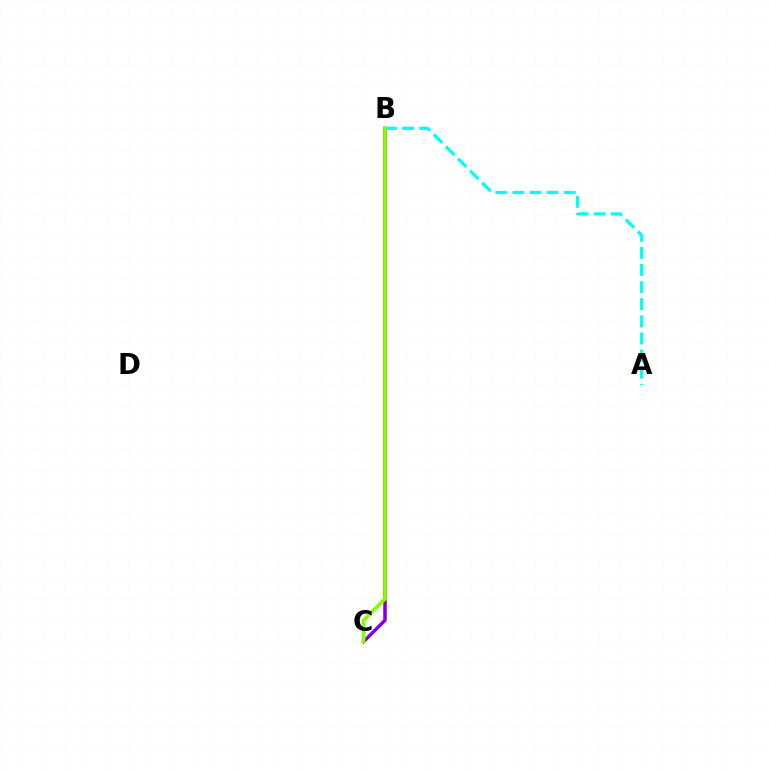{('B', 'C'): [{'color': '#ff0000', 'line_style': 'solid', 'thickness': 2.41}, {'color': '#7200ff', 'line_style': 'solid', 'thickness': 1.96}, {'color': '#84ff00', 'line_style': 'solid', 'thickness': 2.58}], ('A', 'B'): [{'color': '#00fff6', 'line_style': 'dashed', 'thickness': 2.32}]}